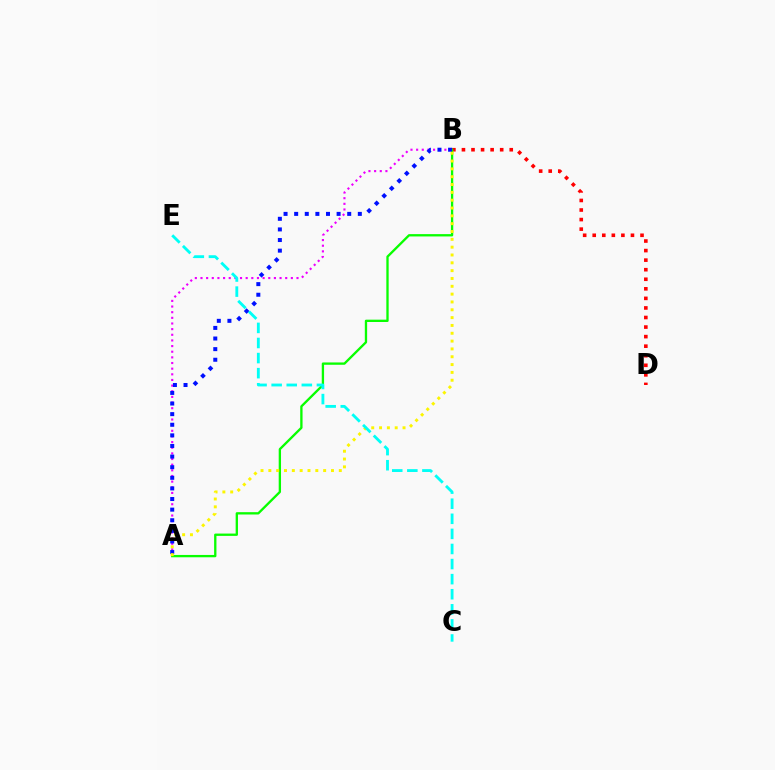{('B', 'D'): [{'color': '#ff0000', 'line_style': 'dotted', 'thickness': 2.6}], ('A', 'B'): [{'color': '#ee00ff', 'line_style': 'dotted', 'thickness': 1.53}, {'color': '#08ff00', 'line_style': 'solid', 'thickness': 1.67}, {'color': '#0010ff', 'line_style': 'dotted', 'thickness': 2.88}, {'color': '#fcf500', 'line_style': 'dotted', 'thickness': 2.13}], ('C', 'E'): [{'color': '#00fff6', 'line_style': 'dashed', 'thickness': 2.05}]}